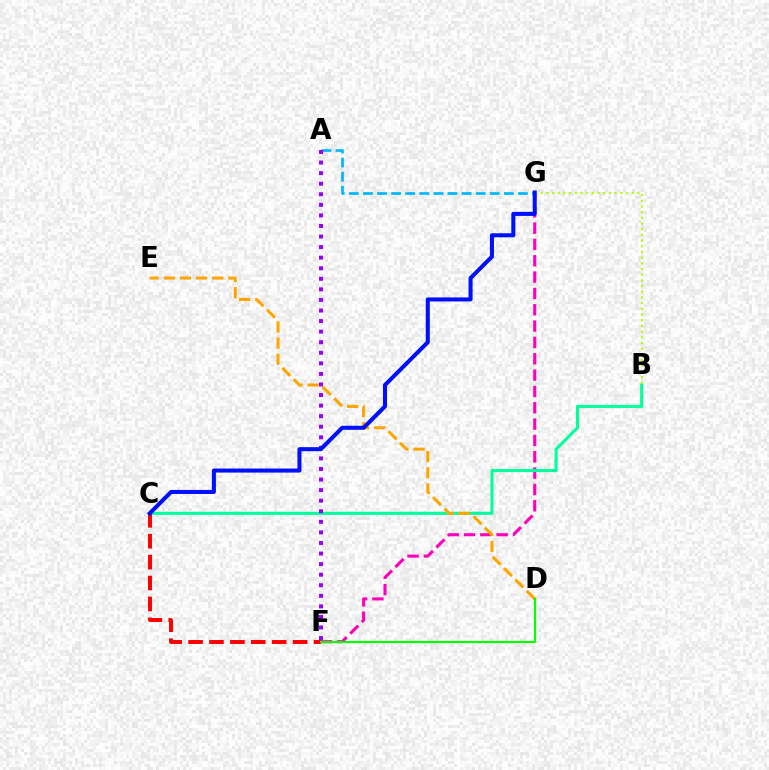{('F', 'G'): [{'color': '#ff00bd', 'line_style': 'dashed', 'thickness': 2.22}], ('B', 'C'): [{'color': '#00ff9d', 'line_style': 'solid', 'thickness': 2.2}], ('D', 'E'): [{'color': '#ffa500', 'line_style': 'dashed', 'thickness': 2.19}], ('B', 'G'): [{'color': '#b3ff00', 'line_style': 'dotted', 'thickness': 1.54}], ('A', 'G'): [{'color': '#00b5ff', 'line_style': 'dashed', 'thickness': 1.91}], ('A', 'F'): [{'color': '#9b00ff', 'line_style': 'dotted', 'thickness': 2.87}], ('C', 'F'): [{'color': '#ff0000', 'line_style': 'dashed', 'thickness': 2.84}], ('D', 'F'): [{'color': '#08ff00', 'line_style': 'solid', 'thickness': 1.55}], ('C', 'G'): [{'color': '#0010ff', 'line_style': 'solid', 'thickness': 2.92}]}